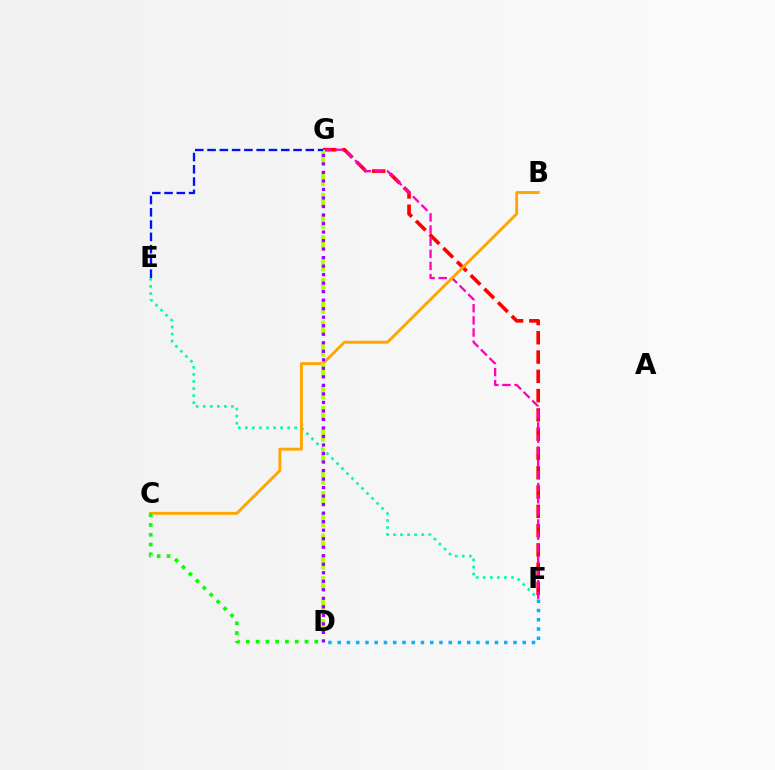{('E', 'F'): [{'color': '#00ff9d', 'line_style': 'dotted', 'thickness': 1.92}], ('F', 'G'): [{'color': '#ff0000', 'line_style': 'dashed', 'thickness': 2.62}, {'color': '#ff00bd', 'line_style': 'dashed', 'thickness': 1.65}], ('D', 'F'): [{'color': '#00b5ff', 'line_style': 'dotted', 'thickness': 2.51}], ('B', 'C'): [{'color': '#ffa500', 'line_style': 'solid', 'thickness': 2.08}], ('D', 'G'): [{'color': '#b3ff00', 'line_style': 'dashed', 'thickness': 2.9}, {'color': '#9b00ff', 'line_style': 'dotted', 'thickness': 2.31}], ('C', 'D'): [{'color': '#08ff00', 'line_style': 'dotted', 'thickness': 2.66}], ('E', 'G'): [{'color': '#0010ff', 'line_style': 'dashed', 'thickness': 1.67}]}